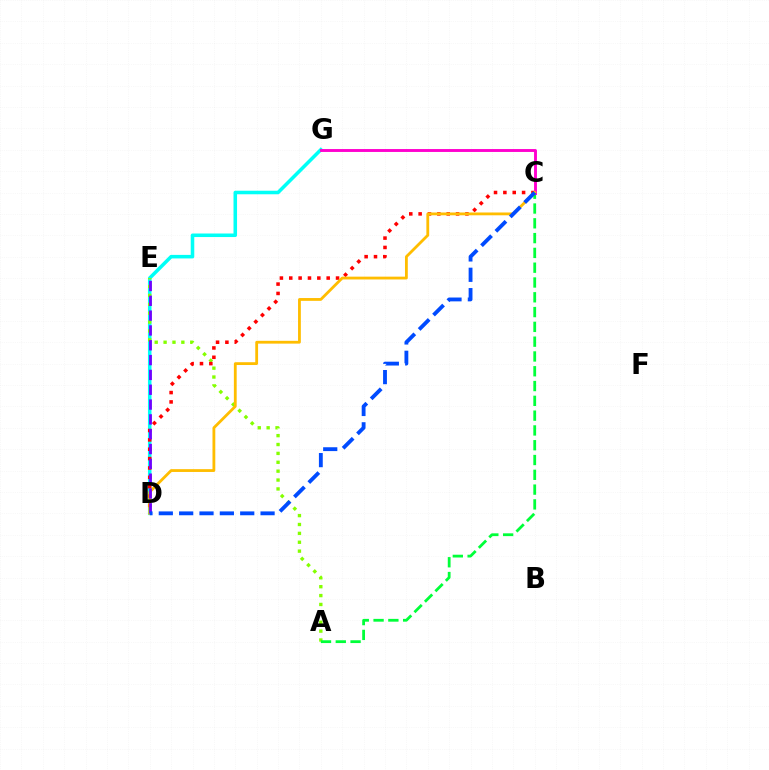{('D', 'G'): [{'color': '#00fff6', 'line_style': 'solid', 'thickness': 2.55}], ('A', 'E'): [{'color': '#84ff00', 'line_style': 'dotted', 'thickness': 2.41}], ('A', 'C'): [{'color': '#00ff39', 'line_style': 'dashed', 'thickness': 2.01}], ('C', 'D'): [{'color': '#ff0000', 'line_style': 'dotted', 'thickness': 2.54}, {'color': '#ffbd00', 'line_style': 'solid', 'thickness': 2.02}, {'color': '#004bff', 'line_style': 'dashed', 'thickness': 2.76}], ('C', 'G'): [{'color': '#ff00cf', 'line_style': 'solid', 'thickness': 2.09}], ('D', 'E'): [{'color': '#7200ff', 'line_style': 'dashed', 'thickness': 2.01}]}